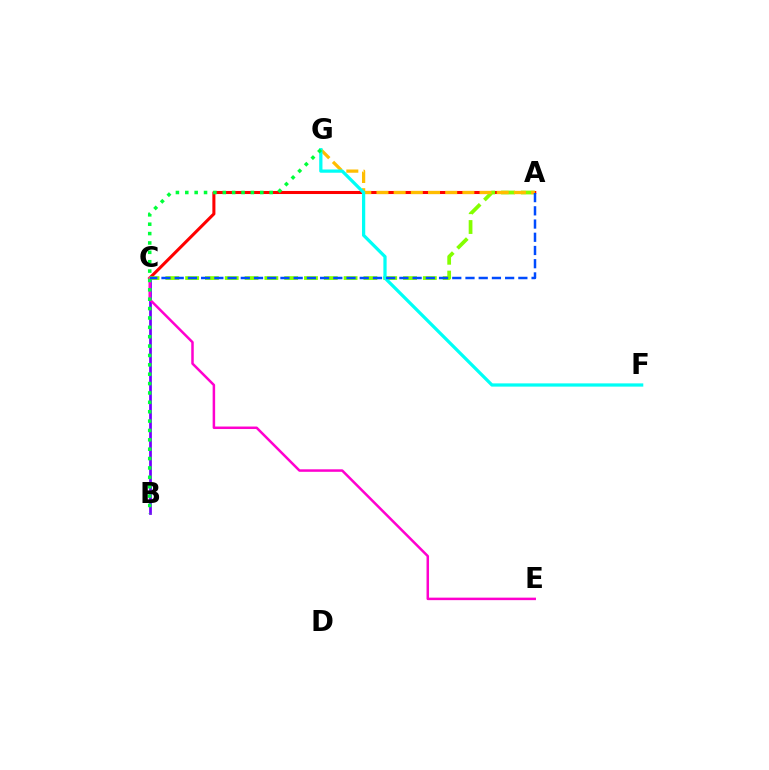{('A', 'C'): [{'color': '#ff0000', 'line_style': 'solid', 'thickness': 2.2}, {'color': '#84ff00', 'line_style': 'dashed', 'thickness': 2.69}, {'color': '#004bff', 'line_style': 'dashed', 'thickness': 1.8}], ('B', 'C'): [{'color': '#7200ff', 'line_style': 'solid', 'thickness': 1.97}], ('C', 'E'): [{'color': '#ff00cf', 'line_style': 'solid', 'thickness': 1.8}], ('A', 'G'): [{'color': '#ffbd00', 'line_style': 'dashed', 'thickness': 2.33}], ('F', 'G'): [{'color': '#00fff6', 'line_style': 'solid', 'thickness': 2.34}], ('B', 'G'): [{'color': '#00ff39', 'line_style': 'dotted', 'thickness': 2.55}]}